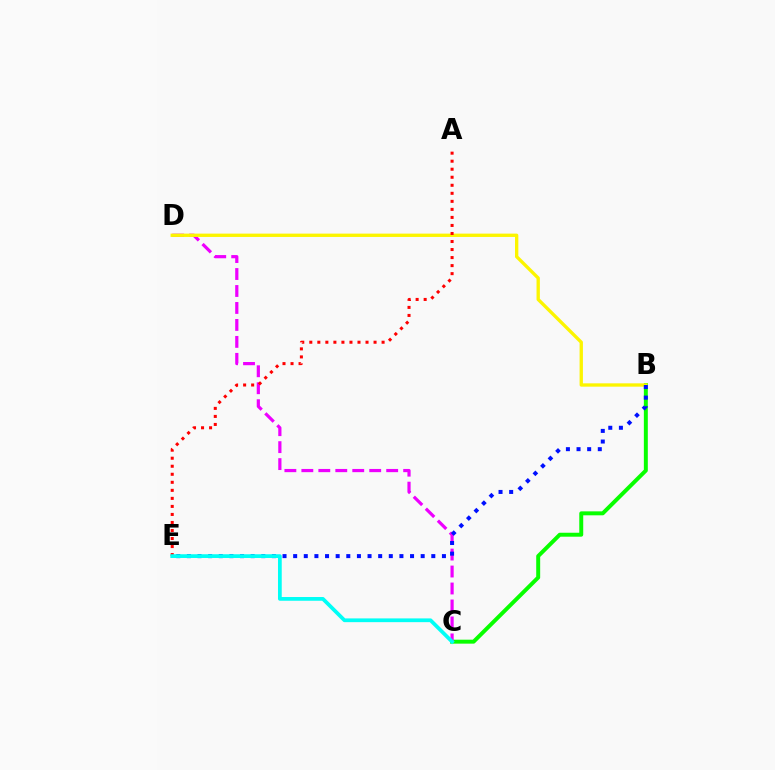{('B', 'C'): [{'color': '#08ff00', 'line_style': 'solid', 'thickness': 2.85}], ('C', 'D'): [{'color': '#ee00ff', 'line_style': 'dashed', 'thickness': 2.3}], ('B', 'D'): [{'color': '#fcf500', 'line_style': 'solid', 'thickness': 2.4}], ('B', 'E'): [{'color': '#0010ff', 'line_style': 'dotted', 'thickness': 2.89}], ('A', 'E'): [{'color': '#ff0000', 'line_style': 'dotted', 'thickness': 2.18}], ('C', 'E'): [{'color': '#00fff6', 'line_style': 'solid', 'thickness': 2.69}]}